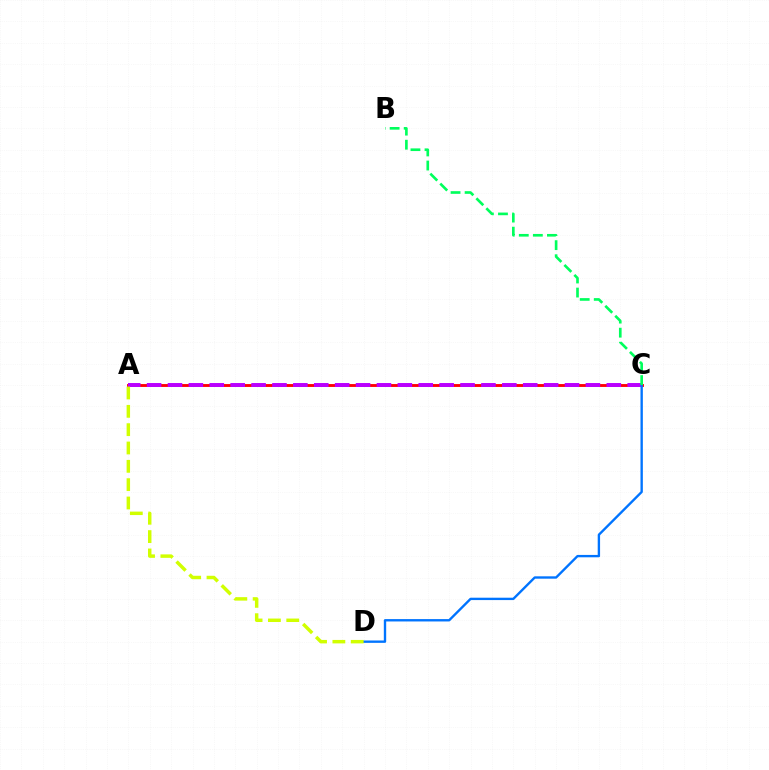{('A', 'C'): [{'color': '#ff0000', 'line_style': 'solid', 'thickness': 2.07}, {'color': '#b900ff', 'line_style': 'dashed', 'thickness': 2.84}], ('C', 'D'): [{'color': '#0074ff', 'line_style': 'solid', 'thickness': 1.7}], ('A', 'D'): [{'color': '#d1ff00', 'line_style': 'dashed', 'thickness': 2.49}], ('B', 'C'): [{'color': '#00ff5c', 'line_style': 'dashed', 'thickness': 1.91}]}